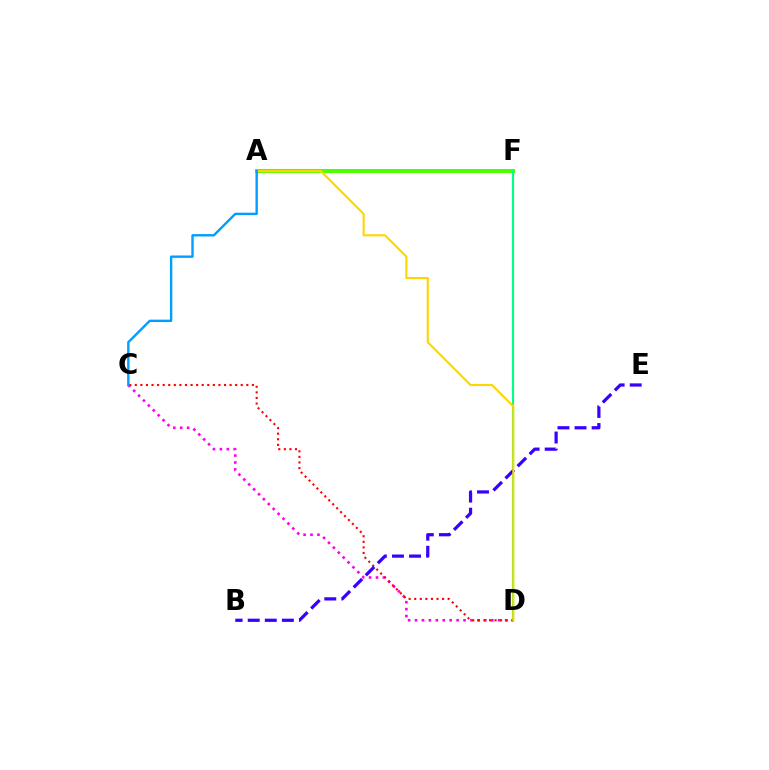{('A', 'F'): [{'color': '#4fff00', 'line_style': 'solid', 'thickness': 2.91}], ('C', 'D'): [{'color': '#ff00ed', 'line_style': 'dotted', 'thickness': 1.88}, {'color': '#ff0000', 'line_style': 'dotted', 'thickness': 1.51}], ('D', 'F'): [{'color': '#00ff86', 'line_style': 'solid', 'thickness': 1.53}], ('B', 'E'): [{'color': '#3700ff', 'line_style': 'dashed', 'thickness': 2.32}], ('A', 'D'): [{'color': '#ffd500', 'line_style': 'solid', 'thickness': 1.51}], ('A', 'C'): [{'color': '#009eff', 'line_style': 'solid', 'thickness': 1.71}]}